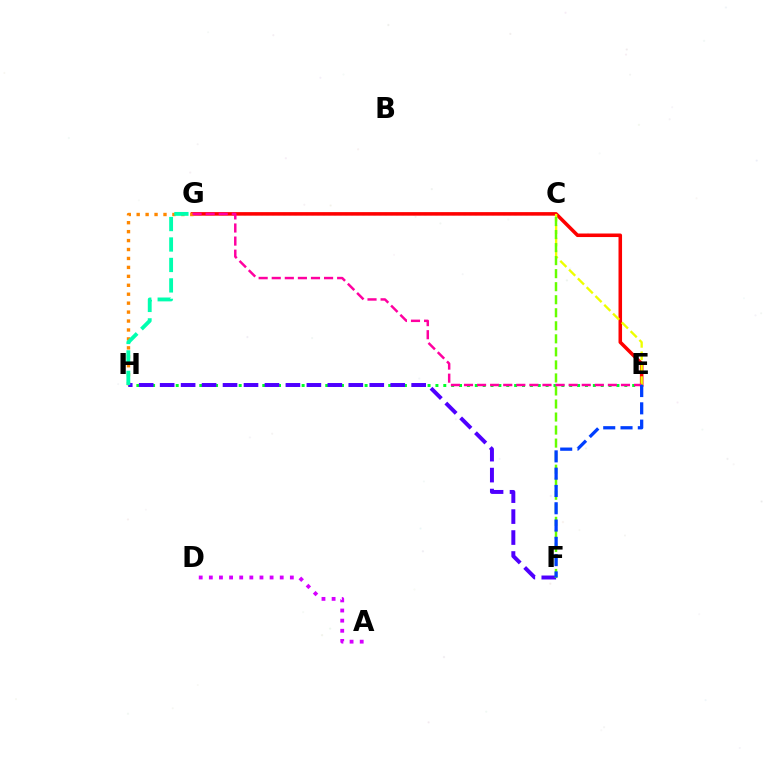{('C', 'G'): [{'color': '#00c7ff', 'line_style': 'dotted', 'thickness': 1.53}], ('E', 'G'): [{'color': '#ff0000', 'line_style': 'solid', 'thickness': 2.55}, {'color': '#ff00a0', 'line_style': 'dashed', 'thickness': 1.78}], ('C', 'E'): [{'color': '#eeff00', 'line_style': 'dashed', 'thickness': 1.69}], ('E', 'H'): [{'color': '#00ff27', 'line_style': 'dotted', 'thickness': 2.14}], ('G', 'H'): [{'color': '#ff8800', 'line_style': 'dotted', 'thickness': 2.43}, {'color': '#00ffaf', 'line_style': 'dashed', 'thickness': 2.78}], ('F', 'H'): [{'color': '#4f00ff', 'line_style': 'dashed', 'thickness': 2.85}], ('A', 'D'): [{'color': '#d600ff', 'line_style': 'dotted', 'thickness': 2.75}], ('C', 'F'): [{'color': '#66ff00', 'line_style': 'dashed', 'thickness': 1.77}], ('E', 'F'): [{'color': '#003fff', 'line_style': 'dashed', 'thickness': 2.35}]}